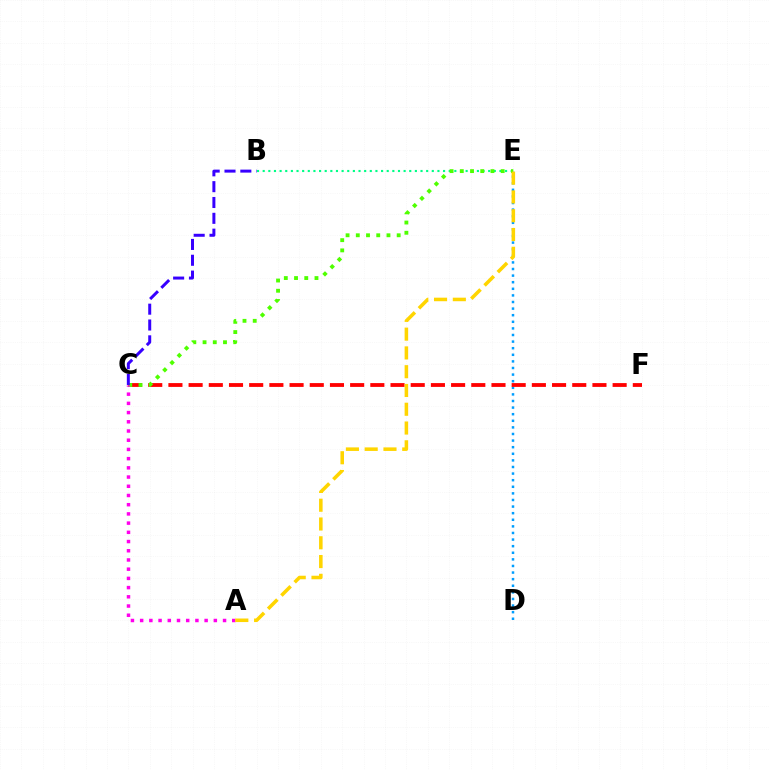{('D', 'E'): [{'color': '#009eff', 'line_style': 'dotted', 'thickness': 1.79}], ('C', 'F'): [{'color': '#ff0000', 'line_style': 'dashed', 'thickness': 2.74}], ('B', 'E'): [{'color': '#00ff86', 'line_style': 'dotted', 'thickness': 1.53}], ('C', 'E'): [{'color': '#4fff00', 'line_style': 'dotted', 'thickness': 2.78}], ('A', 'C'): [{'color': '#ff00ed', 'line_style': 'dotted', 'thickness': 2.5}], ('B', 'C'): [{'color': '#3700ff', 'line_style': 'dashed', 'thickness': 2.15}], ('A', 'E'): [{'color': '#ffd500', 'line_style': 'dashed', 'thickness': 2.55}]}